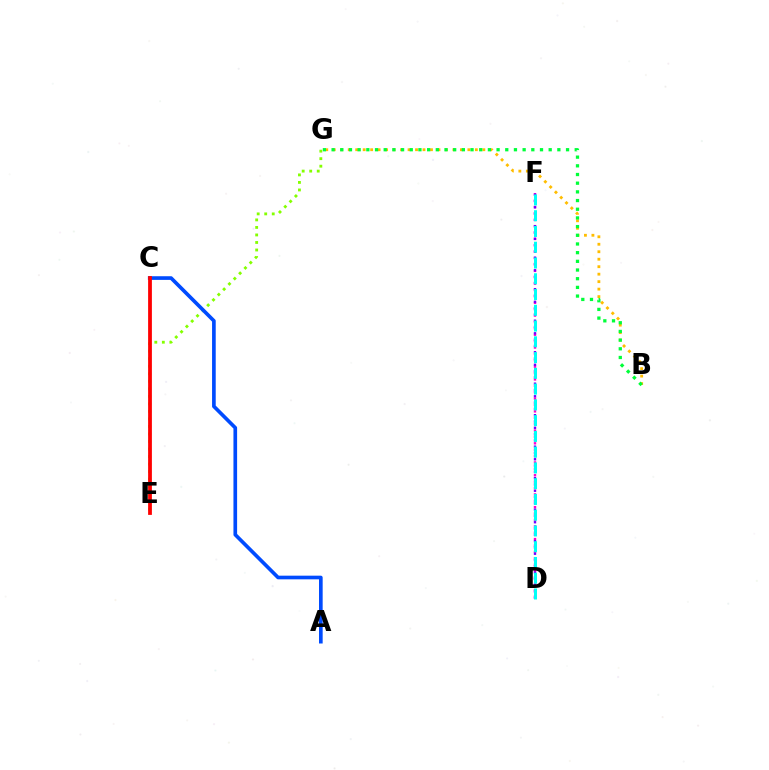{('B', 'G'): [{'color': '#ffbd00', 'line_style': 'dotted', 'thickness': 2.03}, {'color': '#00ff39', 'line_style': 'dotted', 'thickness': 2.36}], ('D', 'F'): [{'color': '#ff00cf', 'line_style': 'dotted', 'thickness': 1.74}, {'color': '#7200ff', 'line_style': 'dotted', 'thickness': 1.71}, {'color': '#00fff6', 'line_style': 'dashed', 'thickness': 2.14}], ('E', 'G'): [{'color': '#84ff00', 'line_style': 'dotted', 'thickness': 2.04}], ('A', 'C'): [{'color': '#004bff', 'line_style': 'solid', 'thickness': 2.63}], ('C', 'E'): [{'color': '#ff0000', 'line_style': 'solid', 'thickness': 2.71}]}